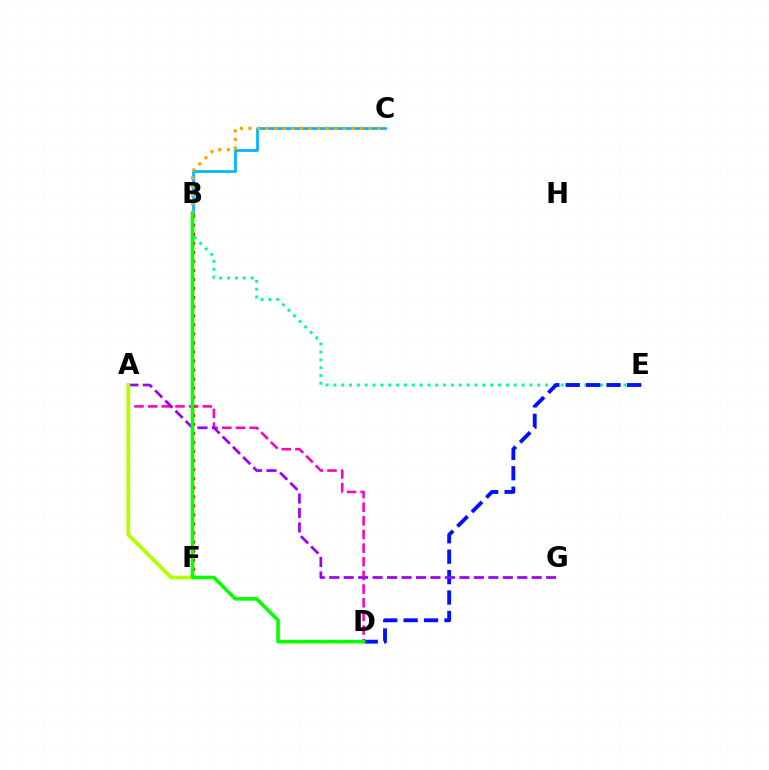{('B', 'C'): [{'color': '#00b5ff', 'line_style': 'solid', 'thickness': 1.97}, {'color': '#ffa500', 'line_style': 'dotted', 'thickness': 2.33}], ('B', 'E'): [{'color': '#00ff9d', 'line_style': 'dotted', 'thickness': 2.13}], ('A', 'D'): [{'color': '#ff00bd', 'line_style': 'dashed', 'thickness': 1.85}], ('D', 'E'): [{'color': '#0010ff', 'line_style': 'dashed', 'thickness': 2.77}], ('A', 'G'): [{'color': '#9b00ff', 'line_style': 'dashed', 'thickness': 1.96}], ('A', 'F'): [{'color': '#b3ff00', 'line_style': 'solid', 'thickness': 2.72}], ('B', 'F'): [{'color': '#ff0000', 'line_style': 'dotted', 'thickness': 2.46}], ('B', 'D'): [{'color': '#08ff00', 'line_style': 'solid', 'thickness': 2.6}]}